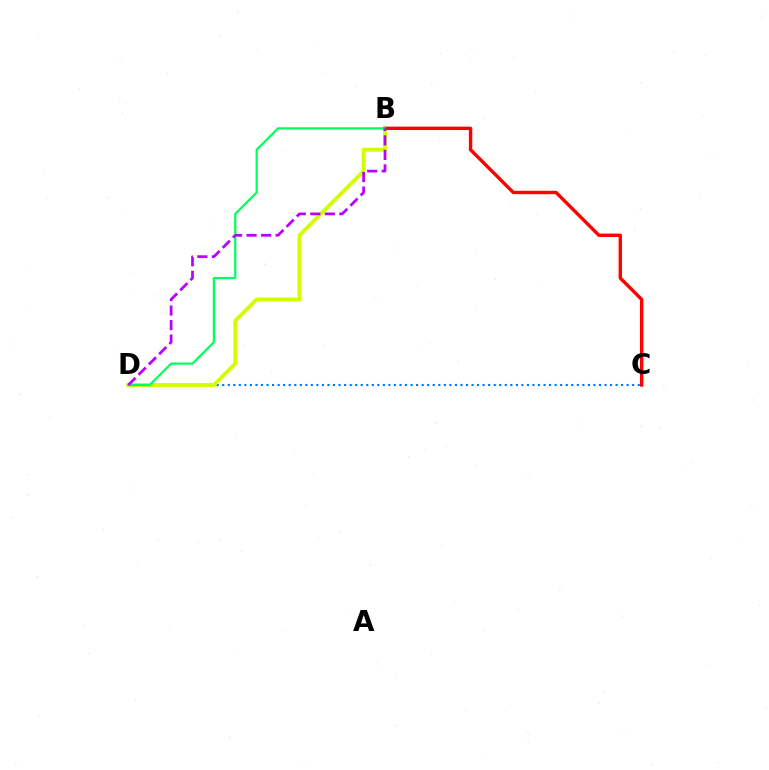{('C', 'D'): [{'color': '#0074ff', 'line_style': 'dotted', 'thickness': 1.51}], ('B', 'D'): [{'color': '#d1ff00', 'line_style': 'solid', 'thickness': 2.77}, {'color': '#00ff5c', 'line_style': 'solid', 'thickness': 1.59}, {'color': '#b900ff', 'line_style': 'dashed', 'thickness': 1.97}], ('B', 'C'): [{'color': '#ff0000', 'line_style': 'solid', 'thickness': 2.44}]}